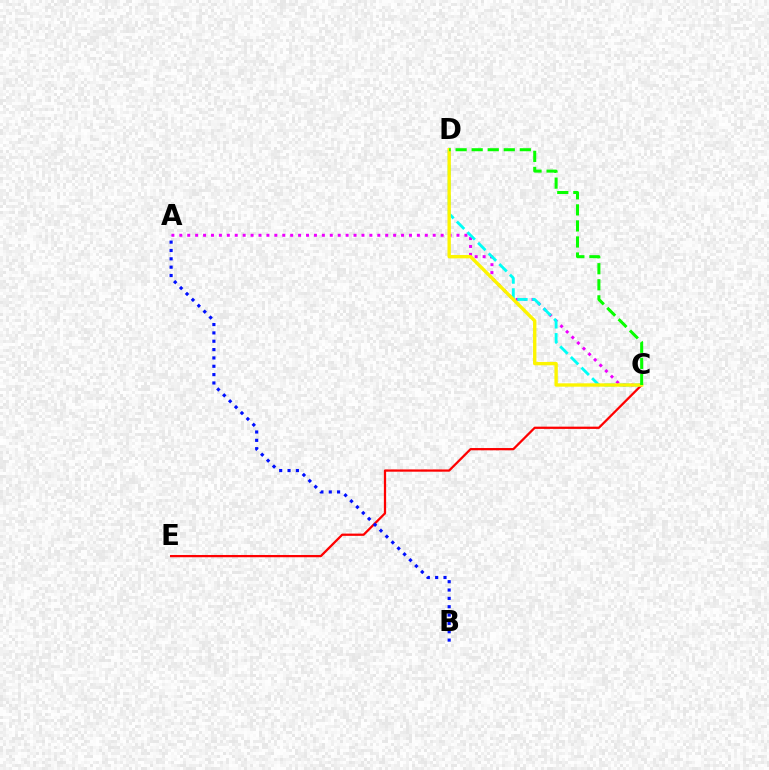{('A', 'C'): [{'color': '#ee00ff', 'line_style': 'dotted', 'thickness': 2.15}], ('C', 'E'): [{'color': '#ff0000', 'line_style': 'solid', 'thickness': 1.63}], ('C', 'D'): [{'color': '#00fff6', 'line_style': 'dashed', 'thickness': 2.04}, {'color': '#fcf500', 'line_style': 'solid', 'thickness': 2.42}, {'color': '#08ff00', 'line_style': 'dashed', 'thickness': 2.18}], ('A', 'B'): [{'color': '#0010ff', 'line_style': 'dotted', 'thickness': 2.27}]}